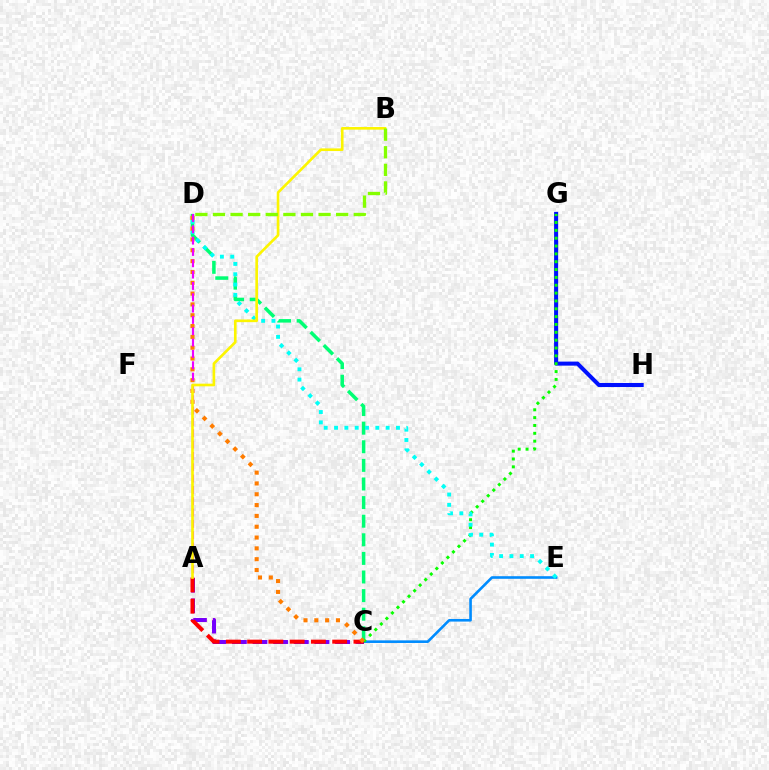{('A', 'C'): [{'color': '#ff0094', 'line_style': 'dashed', 'thickness': 2.8}, {'color': '#7200ff', 'line_style': 'dashed', 'thickness': 2.81}, {'color': '#ff0000', 'line_style': 'dashed', 'thickness': 2.89}], ('G', 'H'): [{'color': '#0010ff', 'line_style': 'solid', 'thickness': 2.92}], ('C', 'D'): [{'color': '#00ff74', 'line_style': 'dashed', 'thickness': 2.53}, {'color': '#ff7c00', 'line_style': 'dotted', 'thickness': 2.94}], ('C', 'E'): [{'color': '#008cff', 'line_style': 'solid', 'thickness': 1.88}], ('C', 'G'): [{'color': '#08ff00', 'line_style': 'dotted', 'thickness': 2.13}], ('D', 'E'): [{'color': '#00fff6', 'line_style': 'dotted', 'thickness': 2.8}], ('A', 'D'): [{'color': '#ee00ff', 'line_style': 'dashed', 'thickness': 1.54}], ('A', 'B'): [{'color': '#fcf500', 'line_style': 'solid', 'thickness': 1.91}], ('B', 'D'): [{'color': '#84ff00', 'line_style': 'dashed', 'thickness': 2.39}]}